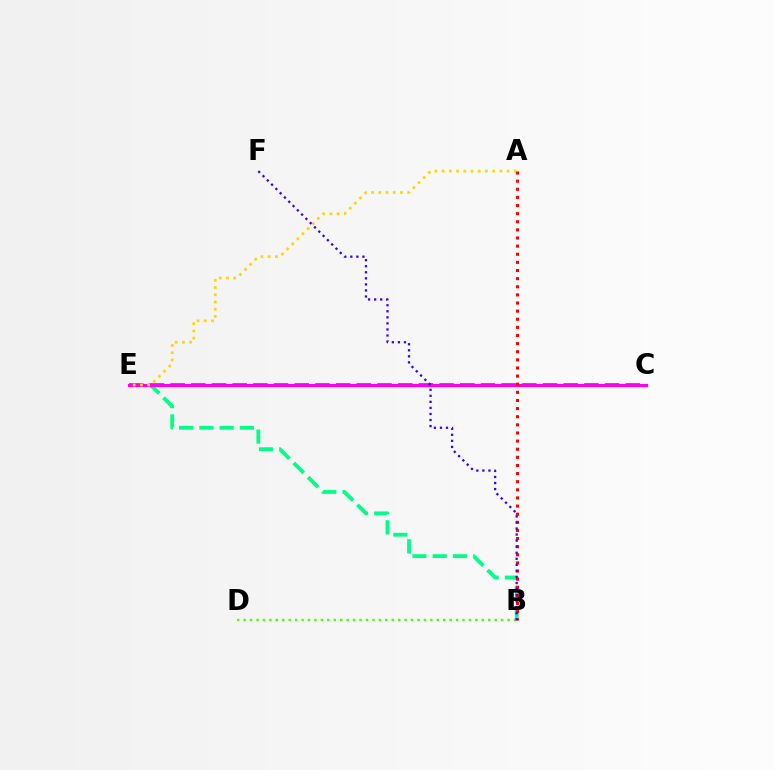{('B', 'E'): [{'color': '#00ff86', 'line_style': 'dashed', 'thickness': 2.75}], ('B', 'D'): [{'color': '#4fff00', 'line_style': 'dotted', 'thickness': 1.75}], ('C', 'E'): [{'color': '#009eff', 'line_style': 'dashed', 'thickness': 2.81}, {'color': '#ff00ed', 'line_style': 'solid', 'thickness': 2.29}], ('A', 'E'): [{'color': '#ffd500', 'line_style': 'dotted', 'thickness': 1.96}], ('A', 'B'): [{'color': '#ff0000', 'line_style': 'dotted', 'thickness': 2.21}], ('B', 'F'): [{'color': '#3700ff', 'line_style': 'dotted', 'thickness': 1.64}]}